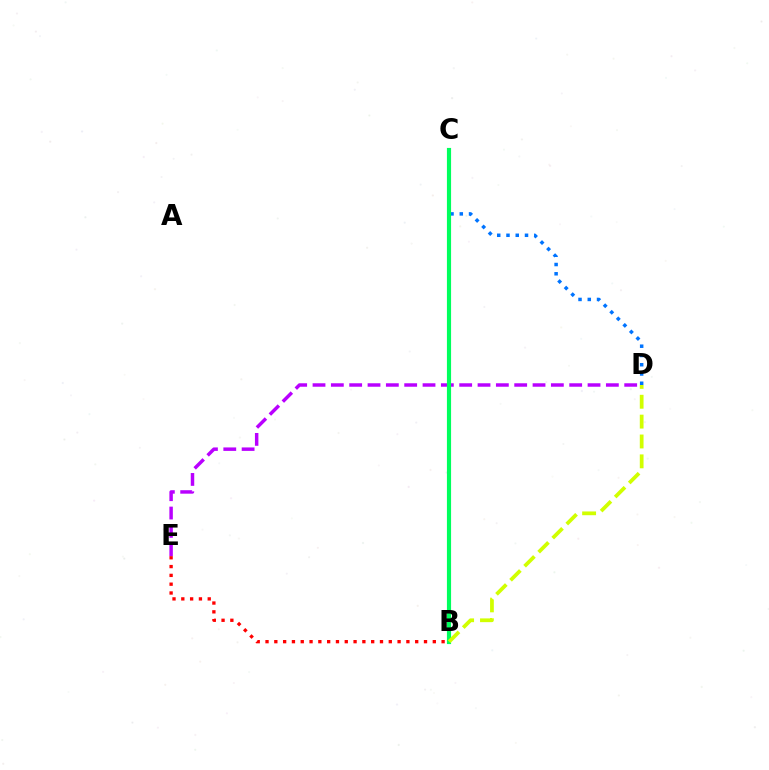{('B', 'E'): [{'color': '#ff0000', 'line_style': 'dotted', 'thickness': 2.39}], ('D', 'E'): [{'color': '#b900ff', 'line_style': 'dashed', 'thickness': 2.49}], ('C', 'D'): [{'color': '#0074ff', 'line_style': 'dotted', 'thickness': 2.52}], ('B', 'C'): [{'color': '#00ff5c', 'line_style': 'solid', 'thickness': 2.99}], ('B', 'D'): [{'color': '#d1ff00', 'line_style': 'dashed', 'thickness': 2.7}]}